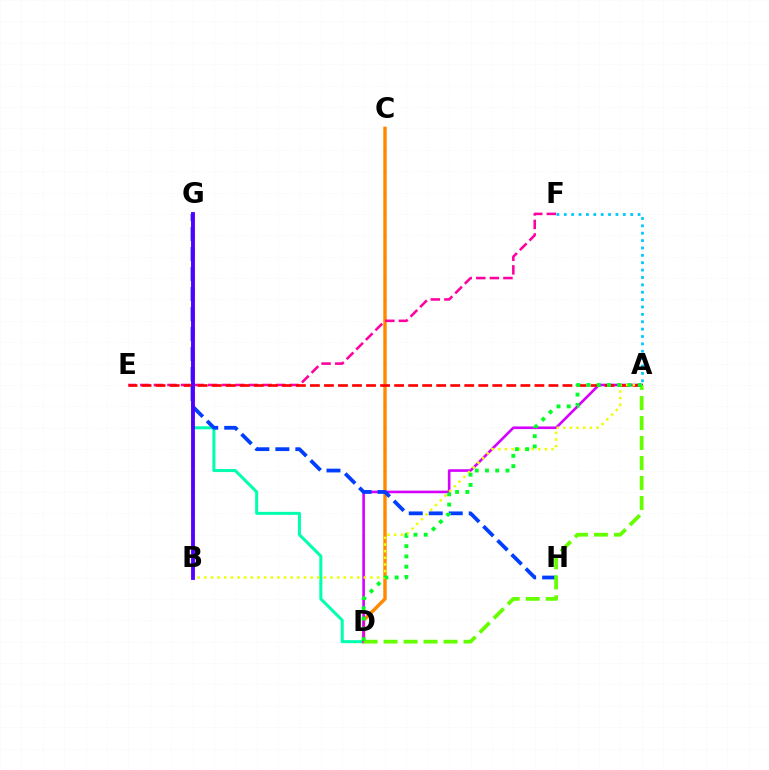{('D', 'G'): [{'color': '#00ffaf', 'line_style': 'solid', 'thickness': 2.18}], ('C', 'D'): [{'color': '#ff8800', 'line_style': 'solid', 'thickness': 2.46}], ('A', 'D'): [{'color': '#d600ff', 'line_style': 'solid', 'thickness': 1.89}, {'color': '#66ff00', 'line_style': 'dashed', 'thickness': 2.71}, {'color': '#00ff27', 'line_style': 'dotted', 'thickness': 2.79}], ('E', 'F'): [{'color': '#ff00a0', 'line_style': 'dashed', 'thickness': 1.85}], ('A', 'E'): [{'color': '#ff0000', 'line_style': 'dashed', 'thickness': 1.91}], ('A', 'B'): [{'color': '#eeff00', 'line_style': 'dotted', 'thickness': 1.81}], ('A', 'F'): [{'color': '#00c7ff', 'line_style': 'dotted', 'thickness': 2.0}], ('G', 'H'): [{'color': '#003fff', 'line_style': 'dashed', 'thickness': 2.72}], ('B', 'G'): [{'color': '#4f00ff', 'line_style': 'solid', 'thickness': 2.75}]}